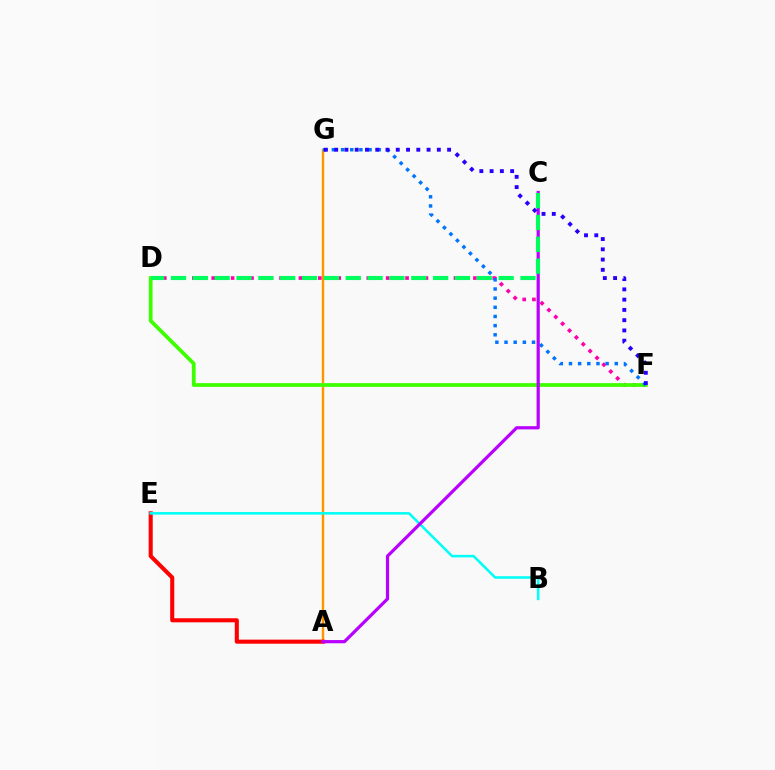{('A', 'G'): [{'color': '#d1ff00', 'line_style': 'solid', 'thickness': 1.58}, {'color': '#ff9400', 'line_style': 'solid', 'thickness': 1.67}], ('D', 'F'): [{'color': '#ff00ac', 'line_style': 'dotted', 'thickness': 2.63}, {'color': '#3dff00', 'line_style': 'solid', 'thickness': 2.7}], ('A', 'E'): [{'color': '#ff0000', 'line_style': 'solid', 'thickness': 2.93}], ('B', 'E'): [{'color': '#00fff6', 'line_style': 'solid', 'thickness': 1.83}], ('F', 'G'): [{'color': '#0074ff', 'line_style': 'dotted', 'thickness': 2.49}, {'color': '#2500ff', 'line_style': 'dotted', 'thickness': 2.79}], ('A', 'C'): [{'color': '#b900ff', 'line_style': 'solid', 'thickness': 2.31}], ('C', 'D'): [{'color': '#00ff5c', 'line_style': 'dashed', 'thickness': 2.97}]}